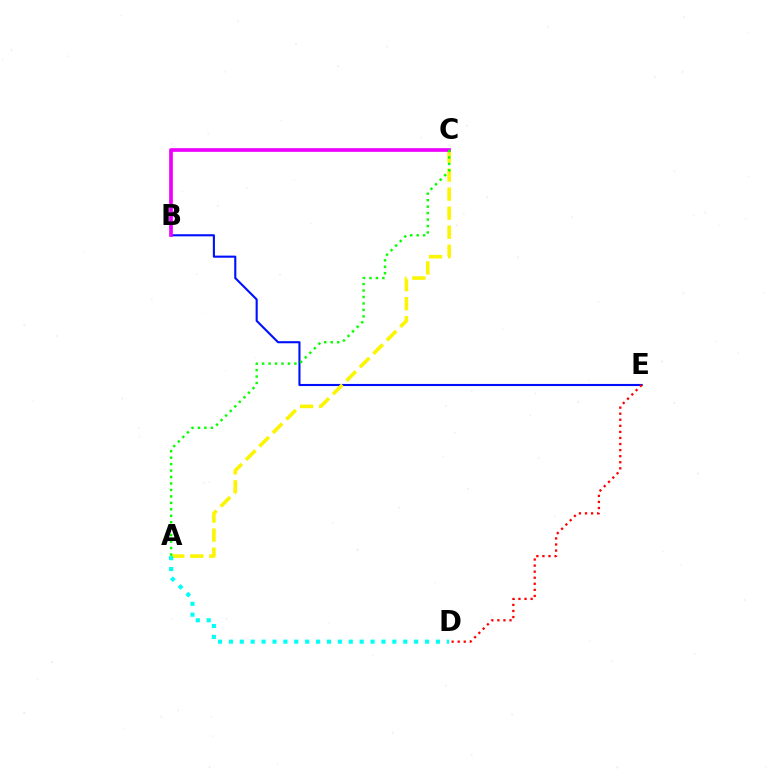{('B', 'E'): [{'color': '#0010ff', 'line_style': 'solid', 'thickness': 1.52}], ('A', 'C'): [{'color': '#fcf500', 'line_style': 'dashed', 'thickness': 2.59}, {'color': '#08ff00', 'line_style': 'dotted', 'thickness': 1.75}], ('B', 'C'): [{'color': '#ee00ff', 'line_style': 'solid', 'thickness': 2.65}], ('A', 'D'): [{'color': '#00fff6', 'line_style': 'dotted', 'thickness': 2.96}], ('D', 'E'): [{'color': '#ff0000', 'line_style': 'dotted', 'thickness': 1.65}]}